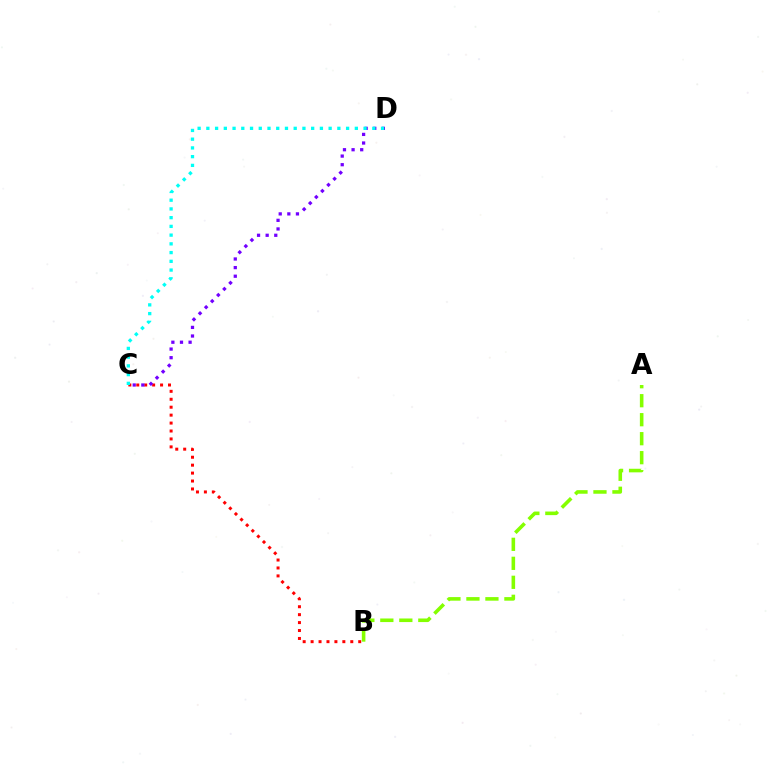{('B', 'C'): [{'color': '#ff0000', 'line_style': 'dotted', 'thickness': 2.16}], ('C', 'D'): [{'color': '#7200ff', 'line_style': 'dotted', 'thickness': 2.34}, {'color': '#00fff6', 'line_style': 'dotted', 'thickness': 2.37}], ('A', 'B'): [{'color': '#84ff00', 'line_style': 'dashed', 'thickness': 2.58}]}